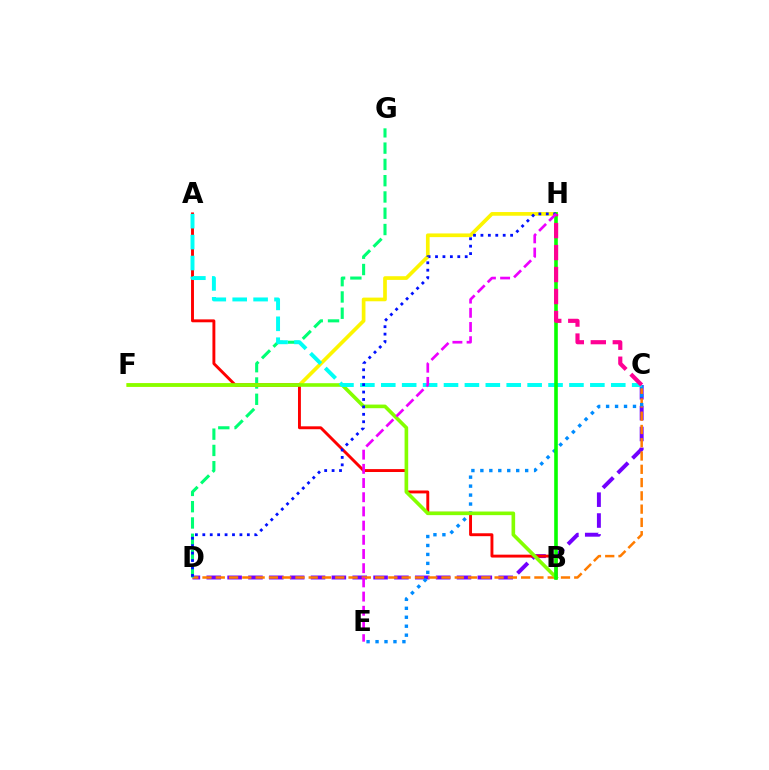{('C', 'D'): [{'color': '#7200ff', 'line_style': 'dashed', 'thickness': 2.83}, {'color': '#ff7c00', 'line_style': 'dashed', 'thickness': 1.8}], ('D', 'G'): [{'color': '#00ff74', 'line_style': 'dashed', 'thickness': 2.21}], ('C', 'E'): [{'color': '#008cff', 'line_style': 'dotted', 'thickness': 2.43}], ('F', 'H'): [{'color': '#fcf500', 'line_style': 'solid', 'thickness': 2.65}], ('A', 'B'): [{'color': '#ff0000', 'line_style': 'solid', 'thickness': 2.09}], ('B', 'F'): [{'color': '#84ff00', 'line_style': 'solid', 'thickness': 2.61}], ('A', 'C'): [{'color': '#00fff6', 'line_style': 'dashed', 'thickness': 2.84}], ('B', 'H'): [{'color': '#08ff00', 'line_style': 'solid', 'thickness': 2.6}], ('C', 'H'): [{'color': '#ff0094', 'line_style': 'dashed', 'thickness': 2.99}], ('D', 'H'): [{'color': '#0010ff', 'line_style': 'dotted', 'thickness': 2.02}], ('E', 'H'): [{'color': '#ee00ff', 'line_style': 'dashed', 'thickness': 1.93}]}